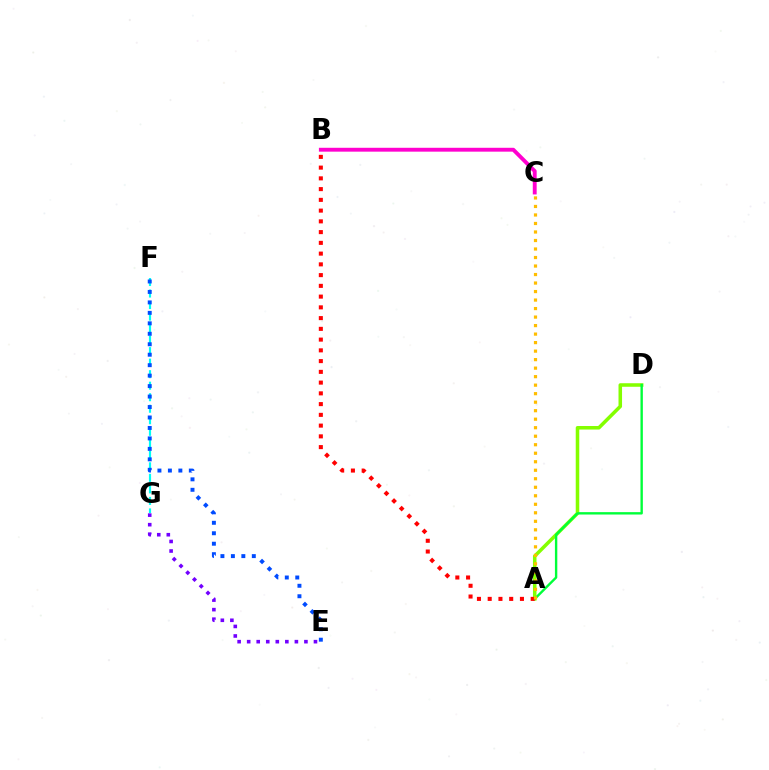{('B', 'C'): [{'color': '#ff00cf', 'line_style': 'solid', 'thickness': 2.79}], ('E', 'G'): [{'color': '#7200ff', 'line_style': 'dotted', 'thickness': 2.59}], ('A', 'D'): [{'color': '#84ff00', 'line_style': 'solid', 'thickness': 2.55}, {'color': '#00ff39', 'line_style': 'solid', 'thickness': 1.72}], ('F', 'G'): [{'color': '#00fff6', 'line_style': 'dashed', 'thickness': 1.56}], ('E', 'F'): [{'color': '#004bff', 'line_style': 'dotted', 'thickness': 2.84}], ('A', 'B'): [{'color': '#ff0000', 'line_style': 'dotted', 'thickness': 2.92}], ('A', 'C'): [{'color': '#ffbd00', 'line_style': 'dotted', 'thickness': 2.31}]}